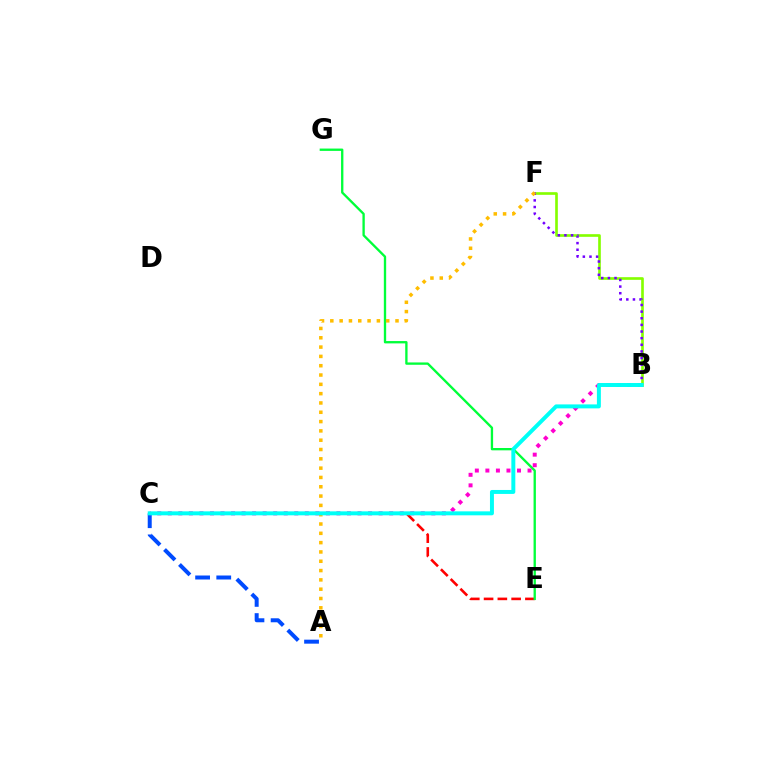{('C', 'E'): [{'color': '#ff0000', 'line_style': 'dashed', 'thickness': 1.87}], ('B', 'F'): [{'color': '#84ff00', 'line_style': 'solid', 'thickness': 1.91}, {'color': '#7200ff', 'line_style': 'dotted', 'thickness': 1.8}], ('E', 'G'): [{'color': '#00ff39', 'line_style': 'solid', 'thickness': 1.68}], ('A', 'C'): [{'color': '#004bff', 'line_style': 'dashed', 'thickness': 2.87}], ('B', 'C'): [{'color': '#ff00cf', 'line_style': 'dotted', 'thickness': 2.86}, {'color': '#00fff6', 'line_style': 'solid', 'thickness': 2.85}], ('A', 'F'): [{'color': '#ffbd00', 'line_style': 'dotted', 'thickness': 2.53}]}